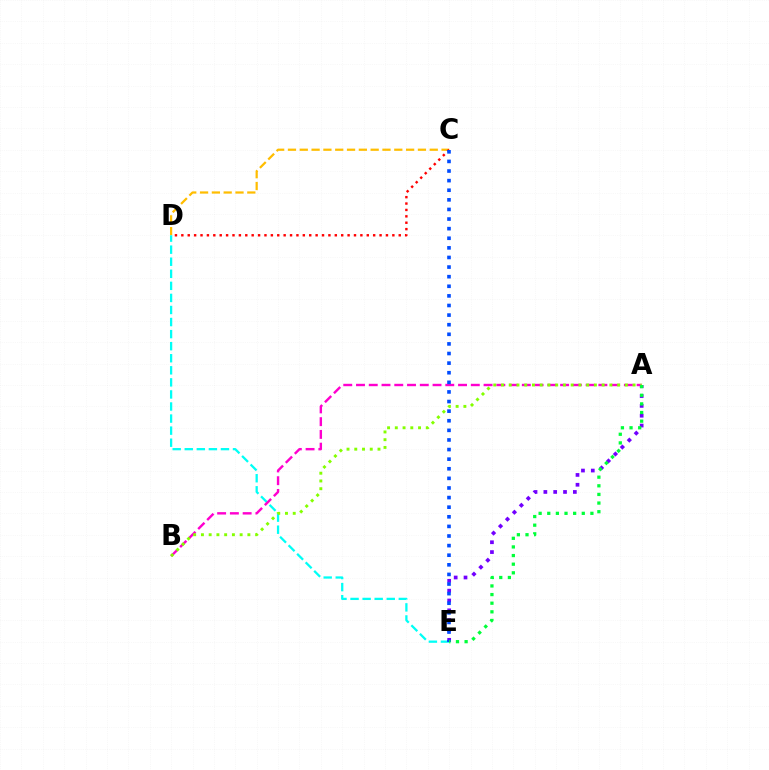{('C', 'D'): [{'color': '#ffbd00', 'line_style': 'dashed', 'thickness': 1.61}, {'color': '#ff0000', 'line_style': 'dotted', 'thickness': 1.74}], ('D', 'E'): [{'color': '#00fff6', 'line_style': 'dashed', 'thickness': 1.64}], ('A', 'B'): [{'color': '#ff00cf', 'line_style': 'dashed', 'thickness': 1.73}, {'color': '#84ff00', 'line_style': 'dotted', 'thickness': 2.1}], ('A', 'E'): [{'color': '#7200ff', 'line_style': 'dotted', 'thickness': 2.67}, {'color': '#00ff39', 'line_style': 'dotted', 'thickness': 2.34}], ('C', 'E'): [{'color': '#004bff', 'line_style': 'dotted', 'thickness': 2.61}]}